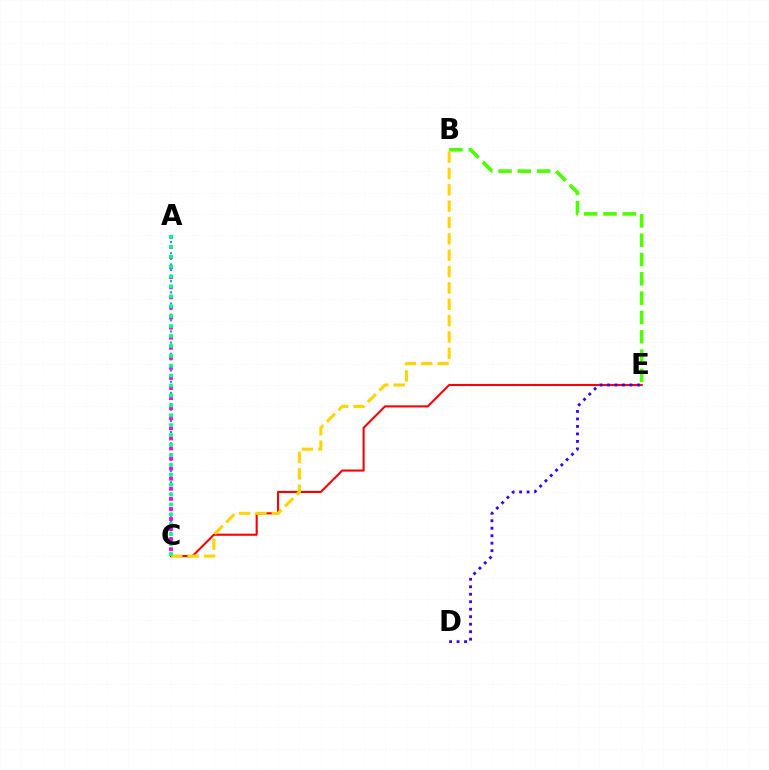{('B', 'E'): [{'color': '#4fff00', 'line_style': 'dashed', 'thickness': 2.62}], ('C', 'E'): [{'color': '#ff0000', 'line_style': 'solid', 'thickness': 1.52}], ('D', 'E'): [{'color': '#3700ff', 'line_style': 'dotted', 'thickness': 2.03}], ('B', 'C'): [{'color': '#ffd500', 'line_style': 'dashed', 'thickness': 2.22}], ('A', 'C'): [{'color': '#009eff', 'line_style': 'dotted', 'thickness': 1.52}, {'color': '#ff00ed', 'line_style': 'dotted', 'thickness': 2.74}, {'color': '#00ff86', 'line_style': 'dotted', 'thickness': 2.69}]}